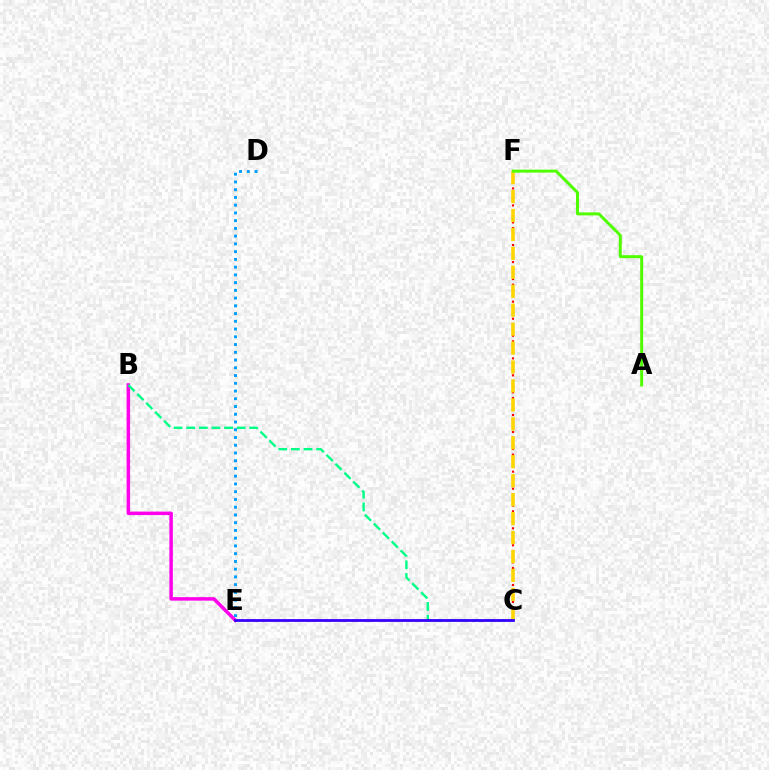{('C', 'F'): [{'color': '#ff0000', 'line_style': 'dotted', 'thickness': 1.54}, {'color': '#ffd500', 'line_style': 'dashed', 'thickness': 2.57}], ('B', 'E'): [{'color': '#ff00ed', 'line_style': 'solid', 'thickness': 2.51}], ('D', 'E'): [{'color': '#009eff', 'line_style': 'dotted', 'thickness': 2.1}], ('B', 'C'): [{'color': '#00ff86', 'line_style': 'dashed', 'thickness': 1.71}], ('A', 'F'): [{'color': '#4fff00', 'line_style': 'solid', 'thickness': 2.14}], ('C', 'E'): [{'color': '#3700ff', 'line_style': 'solid', 'thickness': 2.01}]}